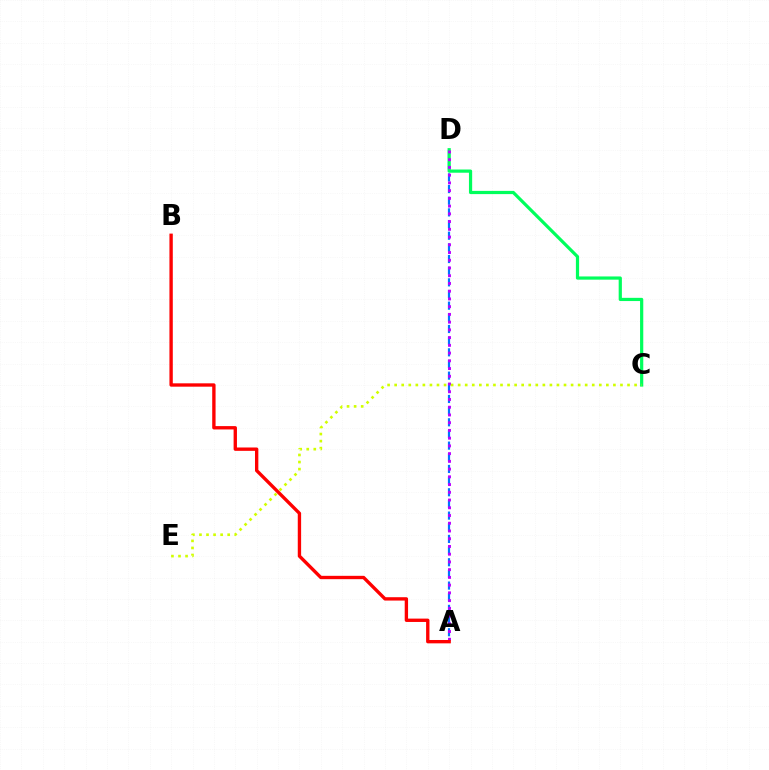{('A', 'D'): [{'color': '#0074ff', 'line_style': 'dashed', 'thickness': 1.58}, {'color': '#b900ff', 'line_style': 'dotted', 'thickness': 2.1}], ('C', 'D'): [{'color': '#00ff5c', 'line_style': 'solid', 'thickness': 2.31}], ('C', 'E'): [{'color': '#d1ff00', 'line_style': 'dotted', 'thickness': 1.92}], ('A', 'B'): [{'color': '#ff0000', 'line_style': 'solid', 'thickness': 2.41}]}